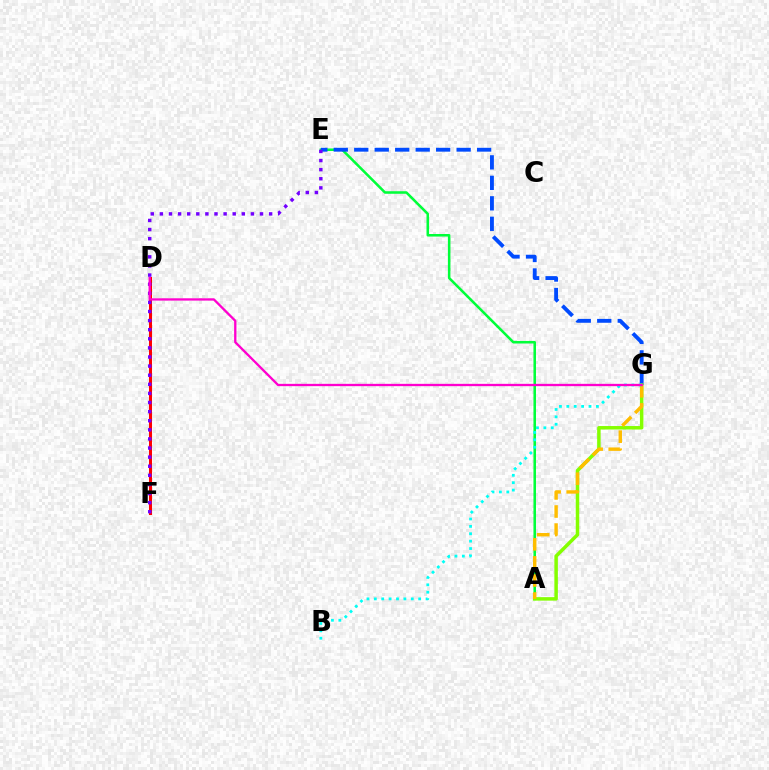{('A', 'E'): [{'color': '#00ff39', 'line_style': 'solid', 'thickness': 1.83}], ('E', 'G'): [{'color': '#004bff', 'line_style': 'dashed', 'thickness': 2.78}], ('A', 'G'): [{'color': '#84ff00', 'line_style': 'solid', 'thickness': 2.51}, {'color': '#ffbd00', 'line_style': 'dashed', 'thickness': 2.45}], ('B', 'G'): [{'color': '#00fff6', 'line_style': 'dotted', 'thickness': 2.01}], ('D', 'F'): [{'color': '#ff0000', 'line_style': 'solid', 'thickness': 2.18}], ('E', 'F'): [{'color': '#7200ff', 'line_style': 'dotted', 'thickness': 2.47}], ('D', 'G'): [{'color': '#ff00cf', 'line_style': 'solid', 'thickness': 1.66}]}